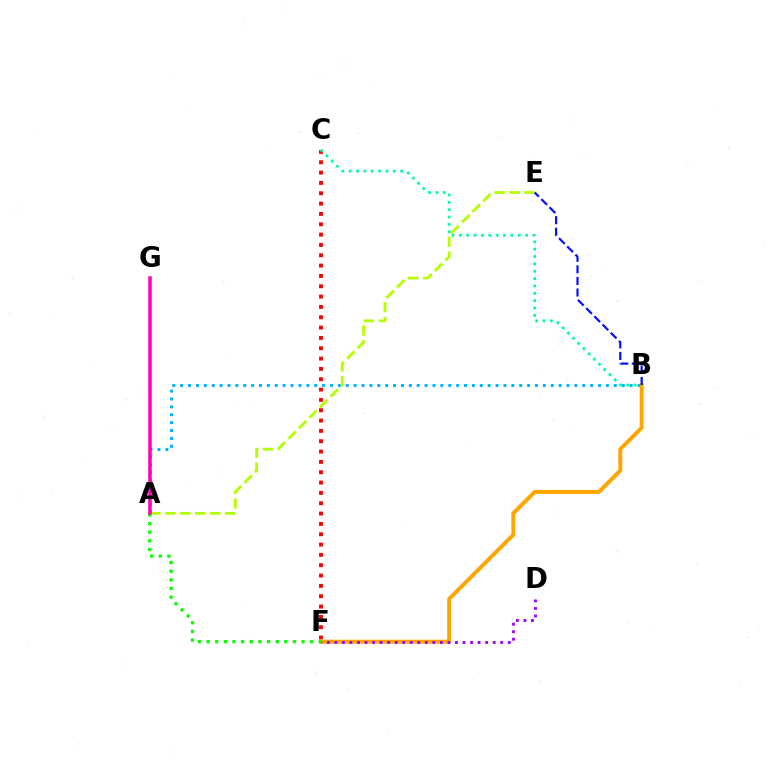{('A', 'B'): [{'color': '#00b5ff', 'line_style': 'dotted', 'thickness': 2.14}], ('C', 'F'): [{'color': '#ff0000', 'line_style': 'dotted', 'thickness': 2.81}], ('A', 'E'): [{'color': '#b3ff00', 'line_style': 'dashed', 'thickness': 2.03}], ('B', 'C'): [{'color': '#00ff9d', 'line_style': 'dotted', 'thickness': 2.0}], ('B', 'F'): [{'color': '#ffa500', 'line_style': 'solid', 'thickness': 2.86}], ('A', 'F'): [{'color': '#08ff00', 'line_style': 'dotted', 'thickness': 2.34}], ('A', 'G'): [{'color': '#ff00bd', 'line_style': 'solid', 'thickness': 2.53}], ('D', 'F'): [{'color': '#9b00ff', 'line_style': 'dotted', 'thickness': 2.05}], ('B', 'E'): [{'color': '#0010ff', 'line_style': 'dashed', 'thickness': 1.58}]}